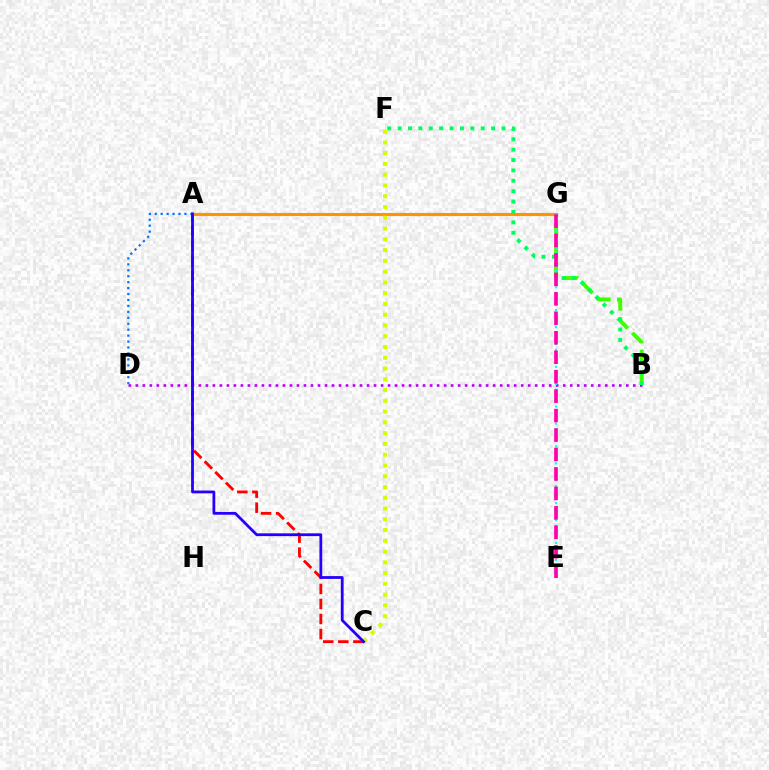{('A', 'C'): [{'color': '#ff0000', 'line_style': 'dashed', 'thickness': 2.04}, {'color': '#2500ff', 'line_style': 'solid', 'thickness': 2.01}], ('A', 'G'): [{'color': '#ff9400', 'line_style': 'solid', 'thickness': 2.24}], ('B', 'G'): [{'color': '#3dff00', 'line_style': 'dashed', 'thickness': 2.82}], ('A', 'D'): [{'color': '#0074ff', 'line_style': 'dotted', 'thickness': 1.61}], ('B', 'D'): [{'color': '#b900ff', 'line_style': 'dotted', 'thickness': 1.9}], ('E', 'G'): [{'color': '#00fff6', 'line_style': 'dotted', 'thickness': 1.54}, {'color': '#ff00ac', 'line_style': 'dashed', 'thickness': 2.64}], ('B', 'F'): [{'color': '#00ff5c', 'line_style': 'dotted', 'thickness': 2.82}], ('C', 'F'): [{'color': '#d1ff00', 'line_style': 'dotted', 'thickness': 2.93}]}